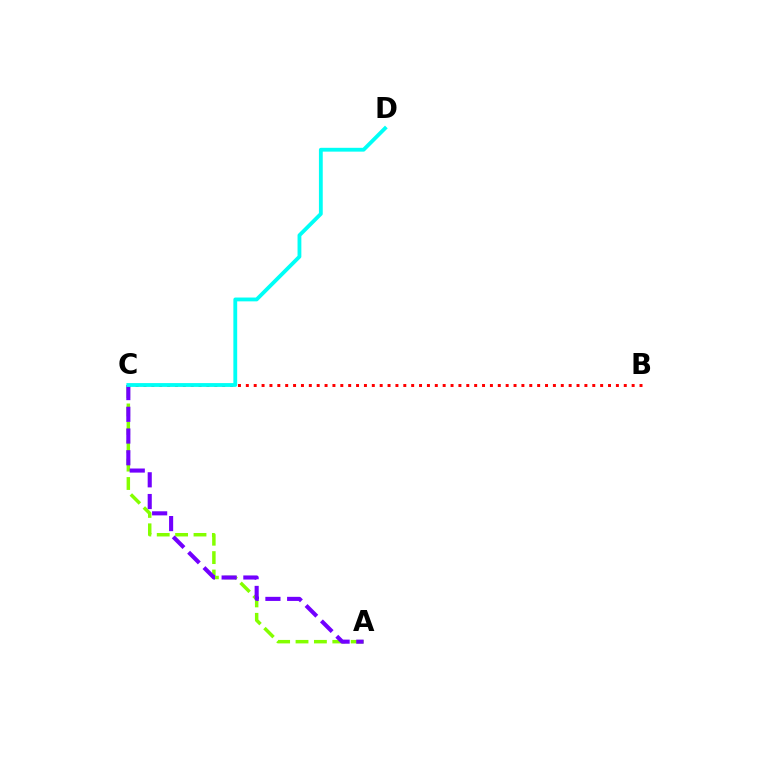{('A', 'C'): [{'color': '#84ff00', 'line_style': 'dashed', 'thickness': 2.5}, {'color': '#7200ff', 'line_style': 'dashed', 'thickness': 2.95}], ('B', 'C'): [{'color': '#ff0000', 'line_style': 'dotted', 'thickness': 2.14}], ('C', 'D'): [{'color': '#00fff6', 'line_style': 'solid', 'thickness': 2.75}]}